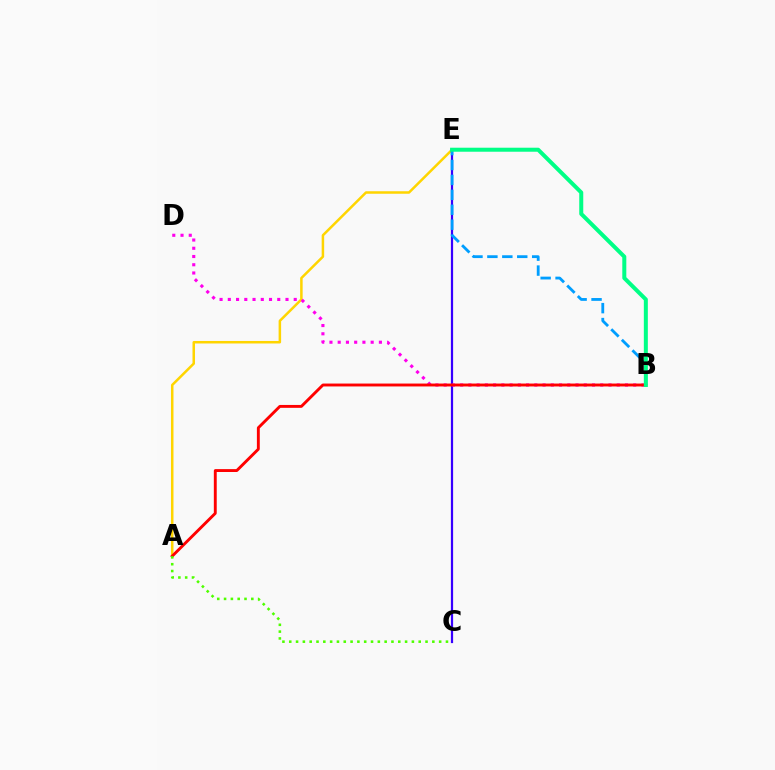{('A', 'E'): [{'color': '#ffd500', 'line_style': 'solid', 'thickness': 1.8}], ('C', 'E'): [{'color': '#3700ff', 'line_style': 'solid', 'thickness': 1.6}], ('B', 'D'): [{'color': '#ff00ed', 'line_style': 'dotted', 'thickness': 2.24}], ('B', 'E'): [{'color': '#009eff', 'line_style': 'dashed', 'thickness': 2.03}, {'color': '#00ff86', 'line_style': 'solid', 'thickness': 2.88}], ('A', 'B'): [{'color': '#ff0000', 'line_style': 'solid', 'thickness': 2.08}], ('A', 'C'): [{'color': '#4fff00', 'line_style': 'dotted', 'thickness': 1.85}]}